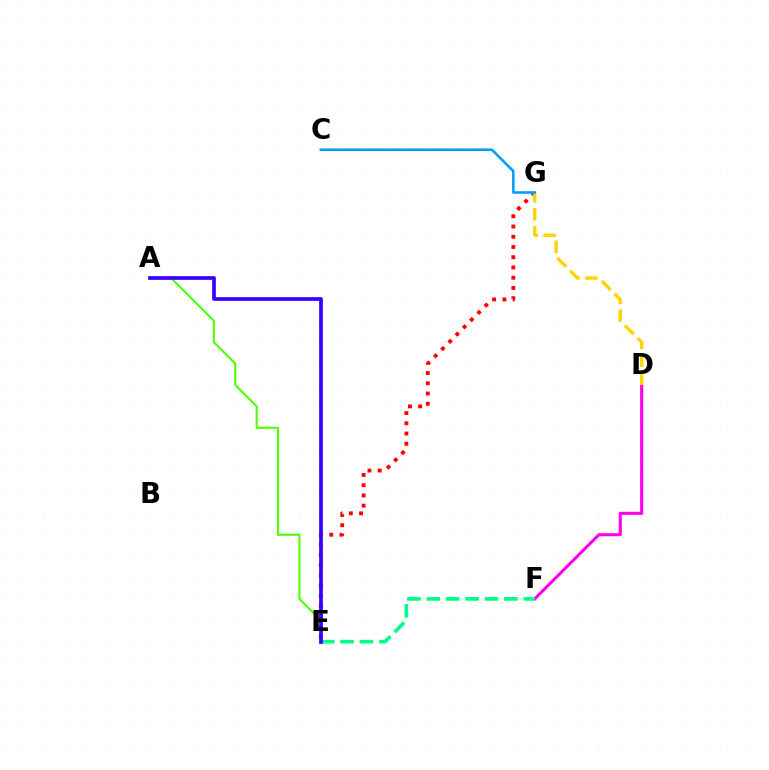{('E', 'G'): [{'color': '#ff0000', 'line_style': 'dotted', 'thickness': 2.78}], ('D', 'F'): [{'color': '#ff00ed', 'line_style': 'solid', 'thickness': 2.22}], ('E', 'F'): [{'color': '#00ff86', 'line_style': 'dashed', 'thickness': 2.64}], ('A', 'E'): [{'color': '#4fff00', 'line_style': 'solid', 'thickness': 1.52}, {'color': '#3700ff', 'line_style': 'solid', 'thickness': 2.67}], ('D', 'G'): [{'color': '#ffd500', 'line_style': 'dashed', 'thickness': 2.44}], ('C', 'G'): [{'color': '#009eff', 'line_style': 'solid', 'thickness': 1.85}]}